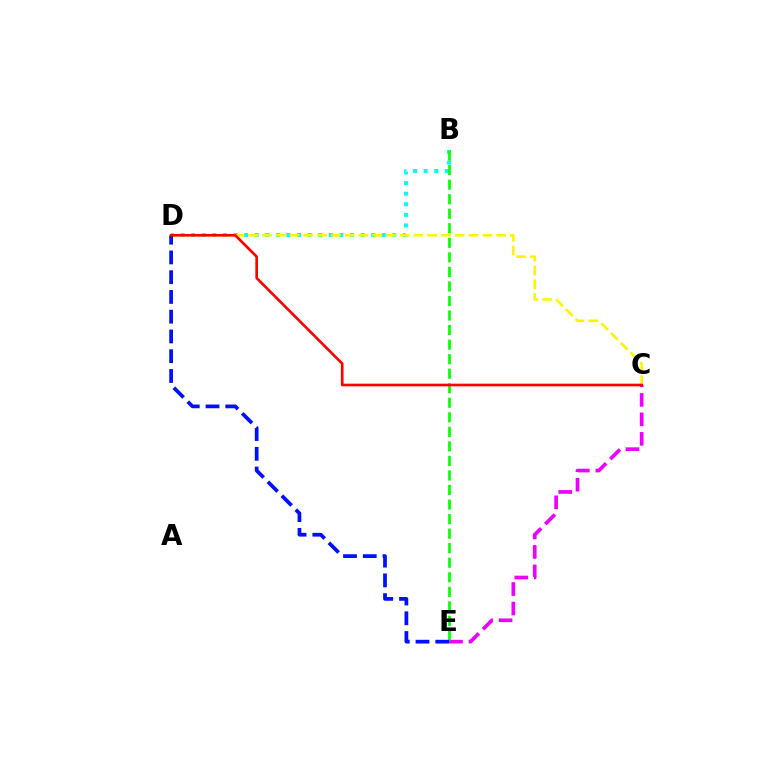{('B', 'D'): [{'color': '#00fff6', 'line_style': 'dotted', 'thickness': 2.88}], ('C', 'E'): [{'color': '#ee00ff', 'line_style': 'dashed', 'thickness': 2.65}], ('B', 'E'): [{'color': '#08ff00', 'line_style': 'dashed', 'thickness': 1.98}], ('C', 'D'): [{'color': '#fcf500', 'line_style': 'dashed', 'thickness': 1.87}, {'color': '#ff0000', 'line_style': 'solid', 'thickness': 1.92}], ('D', 'E'): [{'color': '#0010ff', 'line_style': 'dashed', 'thickness': 2.68}]}